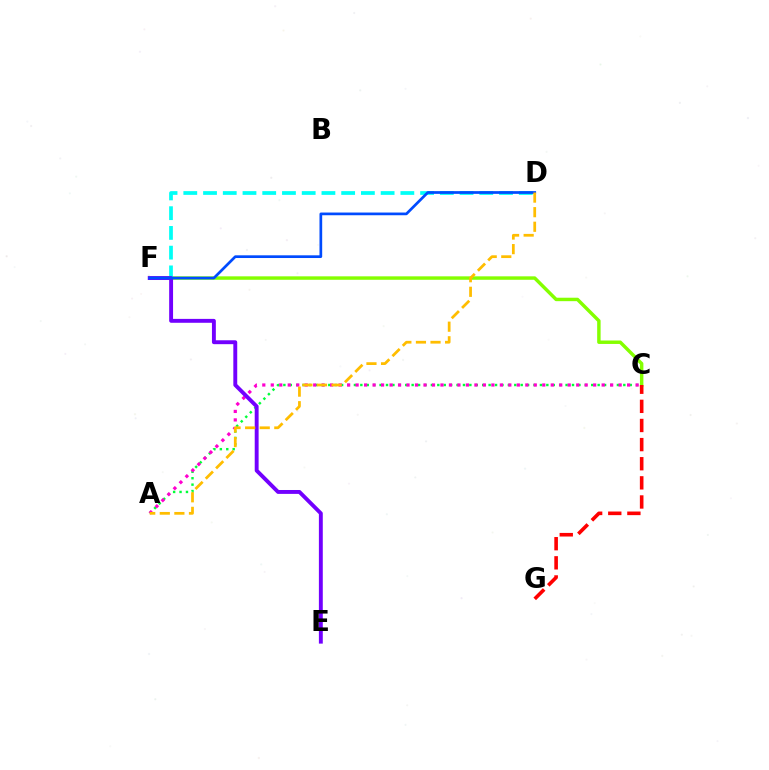{('C', 'F'): [{'color': '#84ff00', 'line_style': 'solid', 'thickness': 2.48}], ('D', 'F'): [{'color': '#00fff6', 'line_style': 'dashed', 'thickness': 2.68}, {'color': '#004bff', 'line_style': 'solid', 'thickness': 1.95}], ('A', 'C'): [{'color': '#00ff39', 'line_style': 'dotted', 'thickness': 1.74}, {'color': '#ff00cf', 'line_style': 'dotted', 'thickness': 2.31}], ('C', 'G'): [{'color': '#ff0000', 'line_style': 'dashed', 'thickness': 2.6}], ('E', 'F'): [{'color': '#7200ff', 'line_style': 'solid', 'thickness': 2.81}], ('A', 'D'): [{'color': '#ffbd00', 'line_style': 'dashed', 'thickness': 1.98}]}